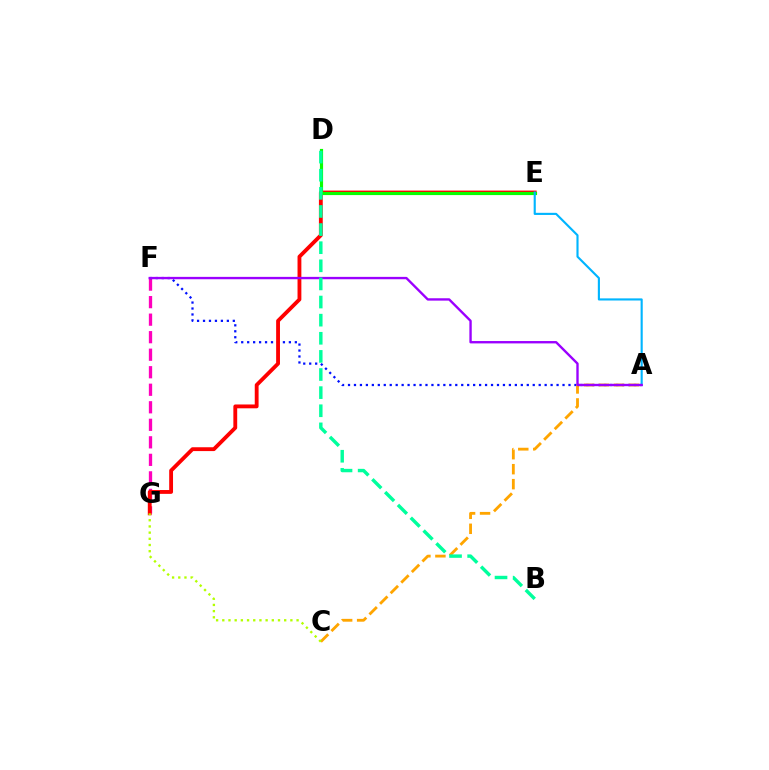{('F', 'G'): [{'color': '#ff00bd', 'line_style': 'dashed', 'thickness': 2.38}], ('A', 'F'): [{'color': '#0010ff', 'line_style': 'dotted', 'thickness': 1.62}, {'color': '#9b00ff', 'line_style': 'solid', 'thickness': 1.71}], ('E', 'G'): [{'color': '#ff0000', 'line_style': 'solid', 'thickness': 2.76}], ('A', 'C'): [{'color': '#ffa500', 'line_style': 'dashed', 'thickness': 2.03}], ('D', 'E'): [{'color': '#08ff00', 'line_style': 'solid', 'thickness': 2.28}], ('A', 'E'): [{'color': '#00b5ff', 'line_style': 'solid', 'thickness': 1.53}], ('B', 'D'): [{'color': '#00ff9d', 'line_style': 'dashed', 'thickness': 2.46}], ('C', 'G'): [{'color': '#b3ff00', 'line_style': 'dotted', 'thickness': 1.68}]}